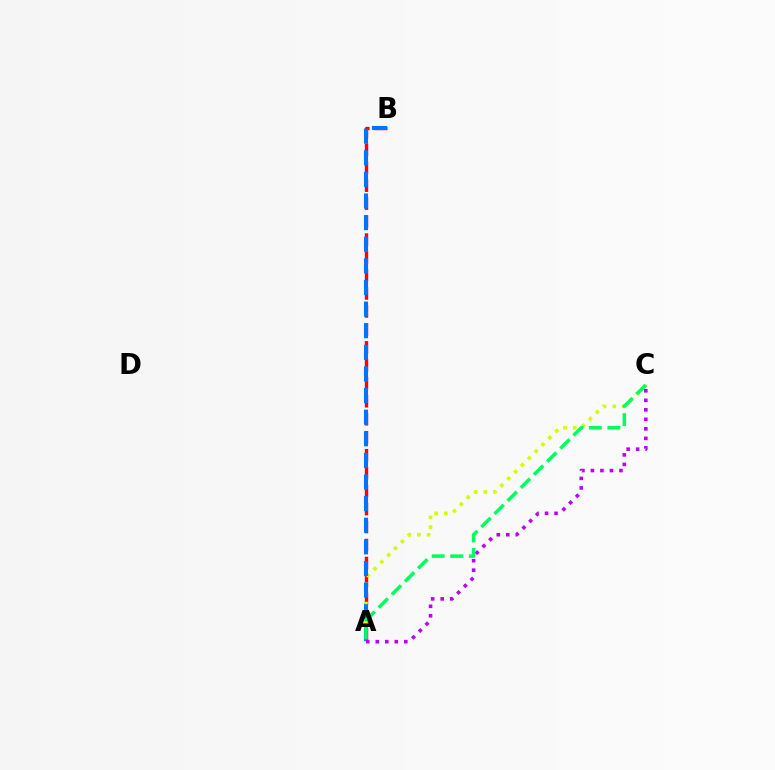{('A', 'B'): [{'color': '#ff0000', 'line_style': 'dashed', 'thickness': 2.44}, {'color': '#0074ff', 'line_style': 'dashed', 'thickness': 2.94}], ('A', 'C'): [{'color': '#d1ff00', 'line_style': 'dotted', 'thickness': 2.62}, {'color': '#b900ff', 'line_style': 'dotted', 'thickness': 2.58}, {'color': '#00ff5c', 'line_style': 'dashed', 'thickness': 2.52}]}